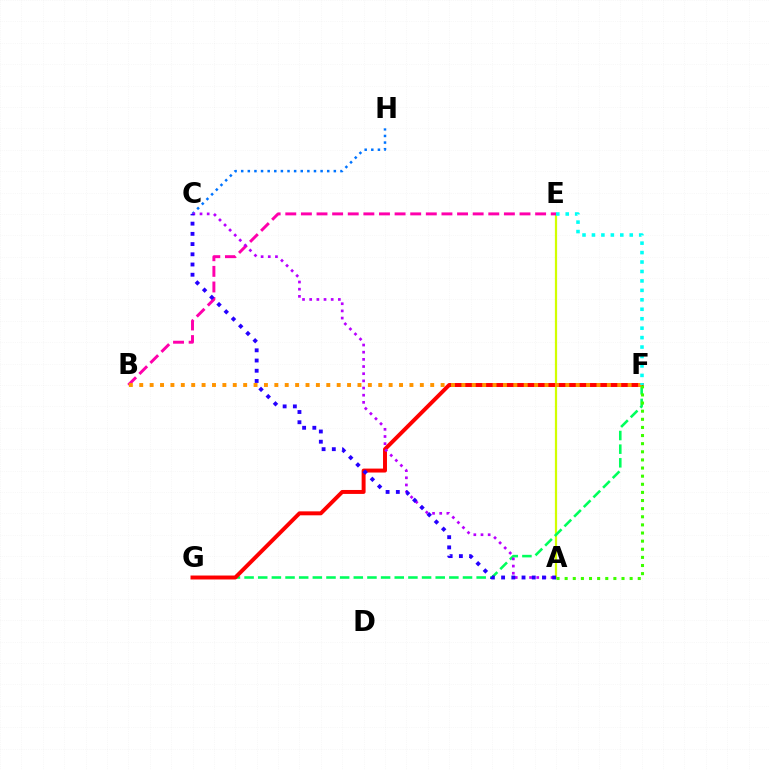{('A', 'E'): [{'color': '#d1ff00', 'line_style': 'solid', 'thickness': 1.6}], ('F', 'G'): [{'color': '#00ff5c', 'line_style': 'dashed', 'thickness': 1.85}, {'color': '#ff0000', 'line_style': 'solid', 'thickness': 2.84}], ('C', 'H'): [{'color': '#0074ff', 'line_style': 'dotted', 'thickness': 1.8}], ('B', 'E'): [{'color': '#ff00ac', 'line_style': 'dashed', 'thickness': 2.12}], ('B', 'F'): [{'color': '#ff9400', 'line_style': 'dotted', 'thickness': 2.82}], ('A', 'C'): [{'color': '#b900ff', 'line_style': 'dotted', 'thickness': 1.95}, {'color': '#2500ff', 'line_style': 'dotted', 'thickness': 2.78}], ('E', 'F'): [{'color': '#00fff6', 'line_style': 'dotted', 'thickness': 2.57}], ('A', 'F'): [{'color': '#3dff00', 'line_style': 'dotted', 'thickness': 2.21}]}